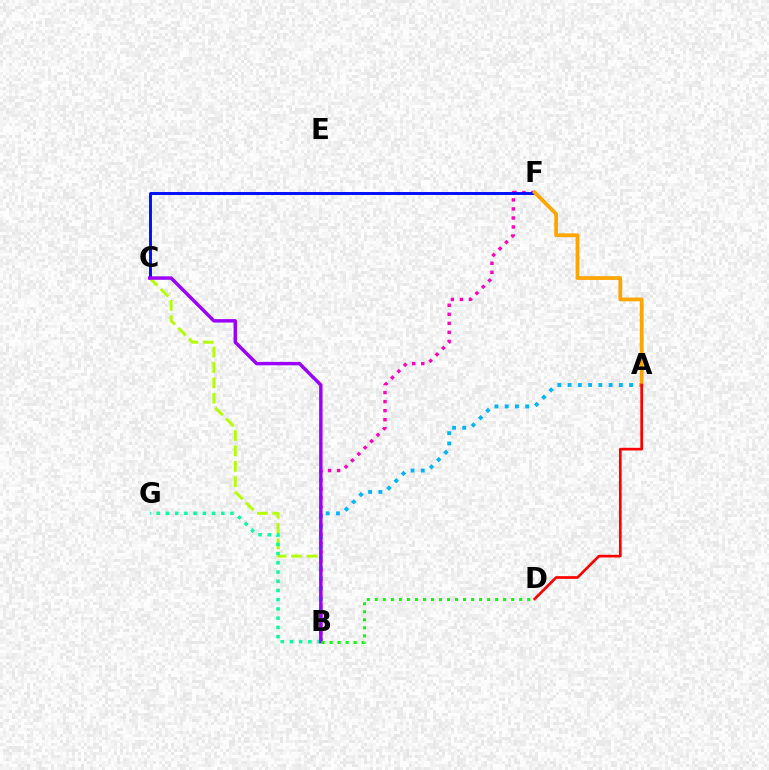{('B', 'F'): [{'color': '#ff00bd', 'line_style': 'dotted', 'thickness': 2.45}], ('C', 'F'): [{'color': '#0010ff', 'line_style': 'solid', 'thickness': 2.11}], ('A', 'B'): [{'color': '#00b5ff', 'line_style': 'dotted', 'thickness': 2.79}], ('B', 'C'): [{'color': '#b3ff00', 'line_style': 'dashed', 'thickness': 2.09}, {'color': '#9b00ff', 'line_style': 'solid', 'thickness': 2.47}], ('B', 'G'): [{'color': '#00ff9d', 'line_style': 'dotted', 'thickness': 2.51}], ('A', 'F'): [{'color': '#ffa500', 'line_style': 'solid', 'thickness': 2.71}], ('A', 'D'): [{'color': '#ff0000', 'line_style': 'solid', 'thickness': 1.93}], ('B', 'D'): [{'color': '#08ff00', 'line_style': 'dotted', 'thickness': 2.18}]}